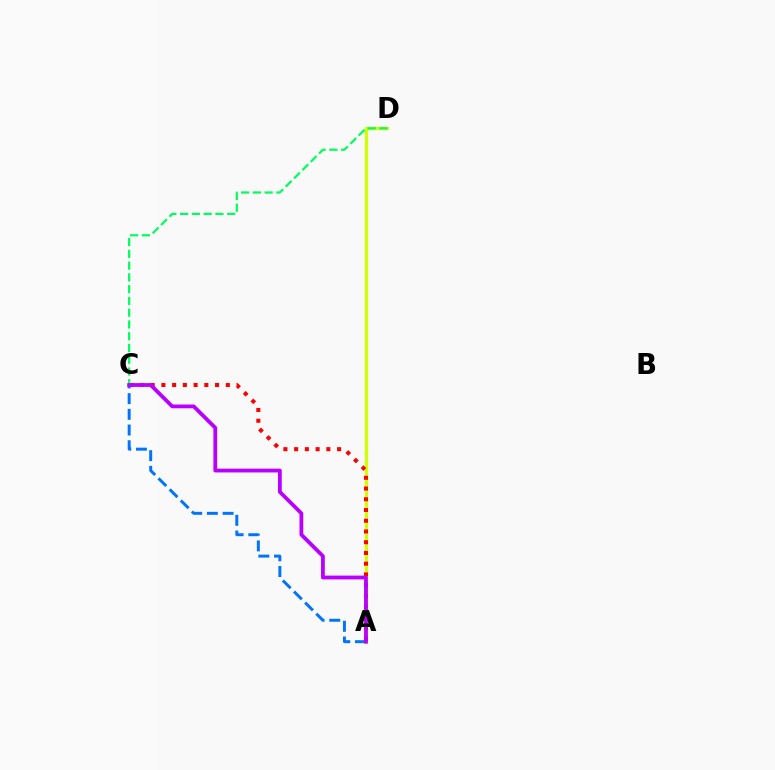{('A', 'D'): [{'color': '#d1ff00', 'line_style': 'solid', 'thickness': 2.32}], ('A', 'C'): [{'color': '#ff0000', 'line_style': 'dotted', 'thickness': 2.92}, {'color': '#0074ff', 'line_style': 'dashed', 'thickness': 2.13}, {'color': '#b900ff', 'line_style': 'solid', 'thickness': 2.73}], ('C', 'D'): [{'color': '#00ff5c', 'line_style': 'dashed', 'thickness': 1.6}]}